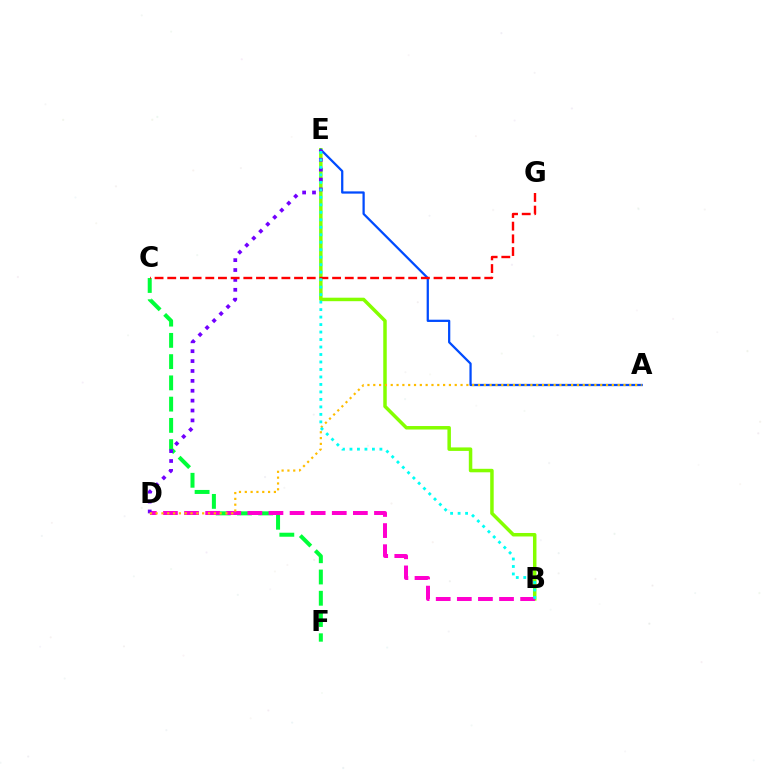{('B', 'E'): [{'color': '#84ff00', 'line_style': 'solid', 'thickness': 2.52}, {'color': '#00fff6', 'line_style': 'dotted', 'thickness': 2.03}], ('C', 'F'): [{'color': '#00ff39', 'line_style': 'dashed', 'thickness': 2.89}], ('A', 'E'): [{'color': '#004bff', 'line_style': 'solid', 'thickness': 1.62}], ('B', 'D'): [{'color': '#ff00cf', 'line_style': 'dashed', 'thickness': 2.87}], ('D', 'E'): [{'color': '#7200ff', 'line_style': 'dotted', 'thickness': 2.69}], ('C', 'G'): [{'color': '#ff0000', 'line_style': 'dashed', 'thickness': 1.72}], ('A', 'D'): [{'color': '#ffbd00', 'line_style': 'dotted', 'thickness': 1.58}]}